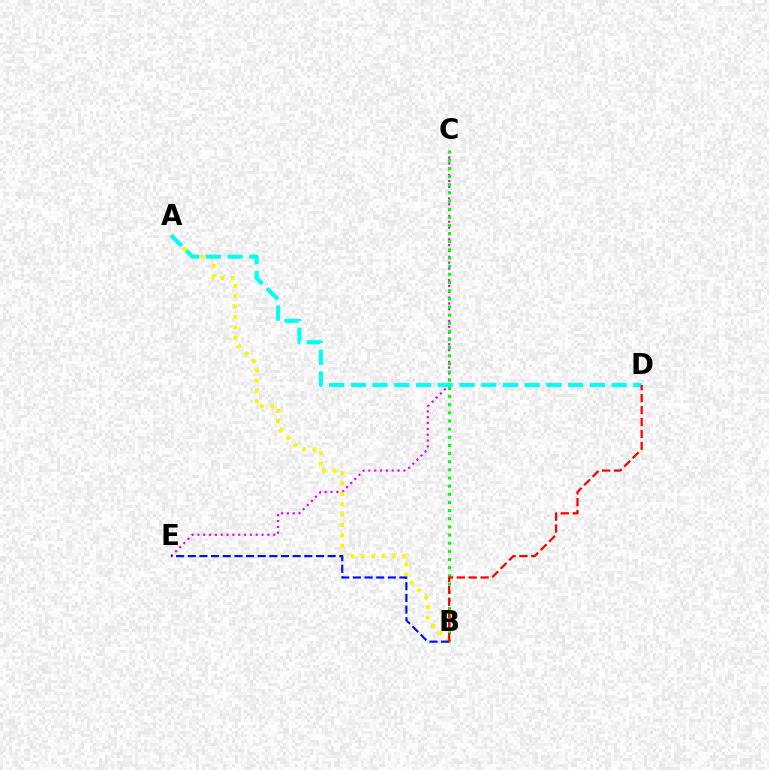{('C', 'E'): [{'color': '#ee00ff', 'line_style': 'dotted', 'thickness': 1.59}], ('B', 'C'): [{'color': '#08ff00', 'line_style': 'dotted', 'thickness': 2.21}], ('A', 'B'): [{'color': '#fcf500', 'line_style': 'dotted', 'thickness': 2.81}], ('B', 'E'): [{'color': '#0010ff', 'line_style': 'dashed', 'thickness': 1.58}], ('A', 'D'): [{'color': '#00fff6', 'line_style': 'dashed', 'thickness': 2.95}], ('B', 'D'): [{'color': '#ff0000', 'line_style': 'dashed', 'thickness': 1.62}]}